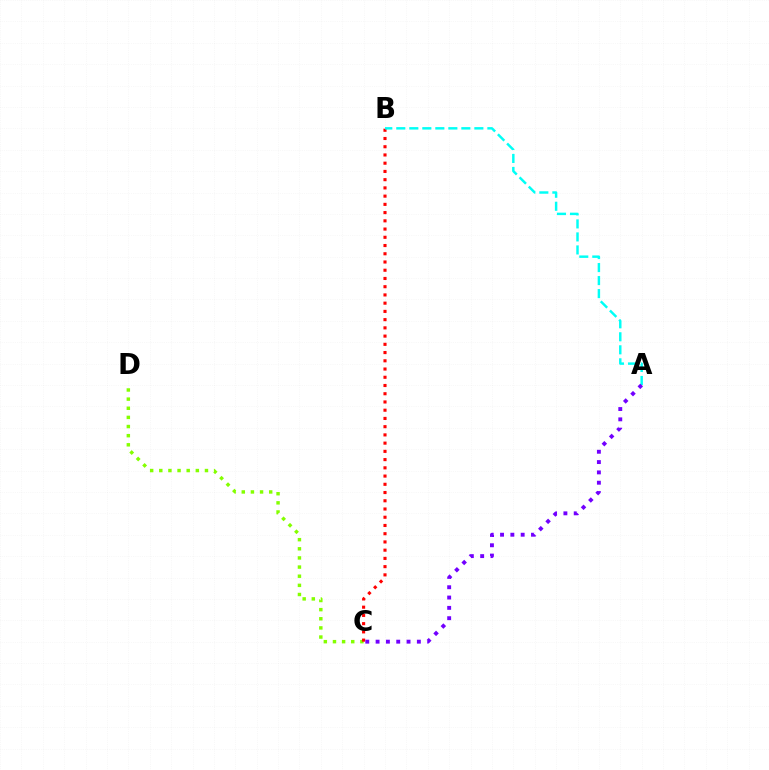{('C', 'D'): [{'color': '#84ff00', 'line_style': 'dotted', 'thickness': 2.48}], ('B', 'C'): [{'color': '#ff0000', 'line_style': 'dotted', 'thickness': 2.24}], ('A', 'B'): [{'color': '#00fff6', 'line_style': 'dashed', 'thickness': 1.77}], ('A', 'C'): [{'color': '#7200ff', 'line_style': 'dotted', 'thickness': 2.8}]}